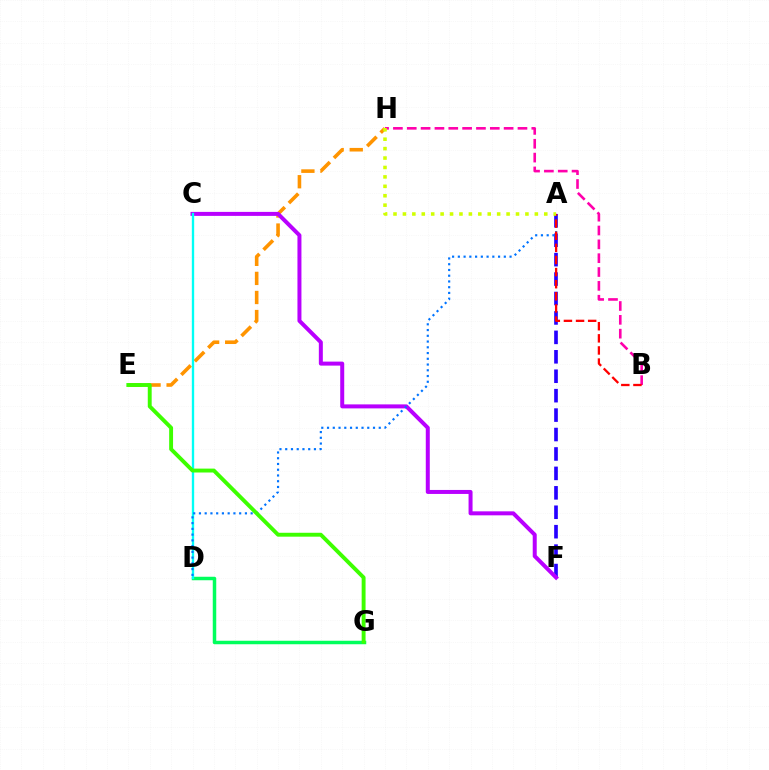{('B', 'H'): [{'color': '#ff00ac', 'line_style': 'dashed', 'thickness': 1.88}], ('A', 'F'): [{'color': '#2500ff', 'line_style': 'dashed', 'thickness': 2.64}], ('E', 'H'): [{'color': '#ff9400', 'line_style': 'dashed', 'thickness': 2.59}], ('C', 'F'): [{'color': '#b900ff', 'line_style': 'solid', 'thickness': 2.88}], ('D', 'G'): [{'color': '#00ff5c', 'line_style': 'solid', 'thickness': 2.51}], ('C', 'D'): [{'color': '#00fff6', 'line_style': 'solid', 'thickness': 1.69}], ('A', 'D'): [{'color': '#0074ff', 'line_style': 'dotted', 'thickness': 1.56}], ('E', 'G'): [{'color': '#3dff00', 'line_style': 'solid', 'thickness': 2.81}], ('A', 'B'): [{'color': '#ff0000', 'line_style': 'dashed', 'thickness': 1.65}], ('A', 'H'): [{'color': '#d1ff00', 'line_style': 'dotted', 'thickness': 2.56}]}